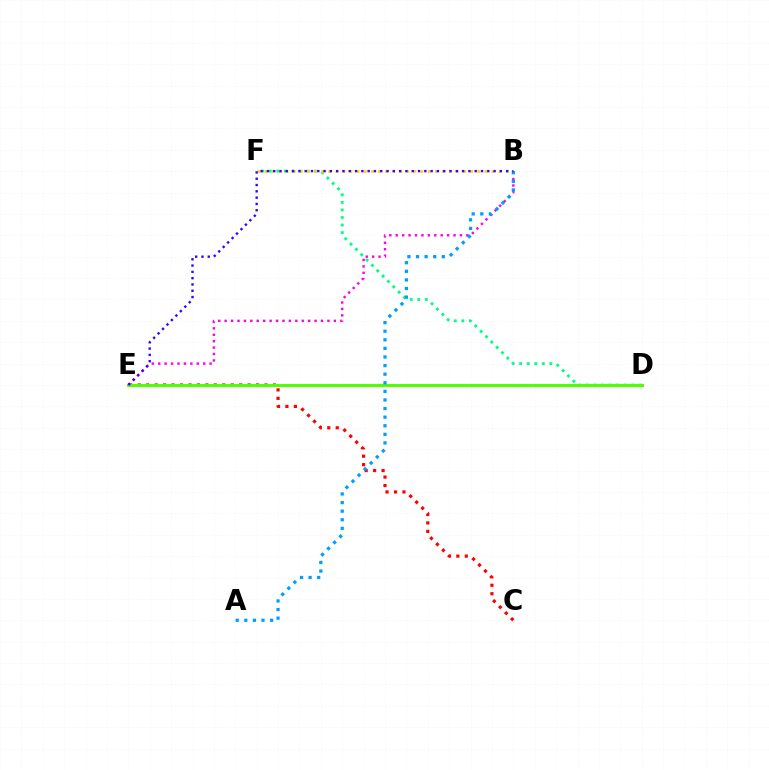{('D', 'F'): [{'color': '#00ff86', 'line_style': 'dotted', 'thickness': 2.05}], ('C', 'E'): [{'color': '#ff0000', 'line_style': 'dotted', 'thickness': 2.3}], ('B', 'F'): [{'color': '#ffd500', 'line_style': 'dotted', 'thickness': 1.93}], ('B', 'E'): [{'color': '#ff00ed', 'line_style': 'dotted', 'thickness': 1.75}, {'color': '#3700ff', 'line_style': 'dotted', 'thickness': 1.71}], ('D', 'E'): [{'color': '#4fff00', 'line_style': 'solid', 'thickness': 2.13}], ('A', 'B'): [{'color': '#009eff', 'line_style': 'dotted', 'thickness': 2.33}]}